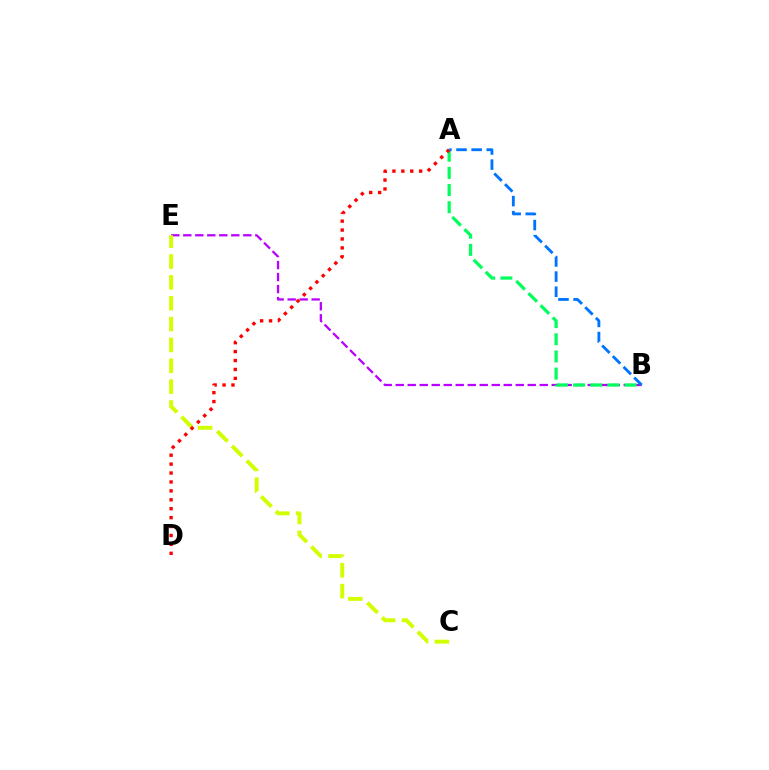{('B', 'E'): [{'color': '#b900ff', 'line_style': 'dashed', 'thickness': 1.63}], ('C', 'E'): [{'color': '#d1ff00', 'line_style': 'dashed', 'thickness': 2.83}], ('A', 'B'): [{'color': '#00ff5c', 'line_style': 'dashed', 'thickness': 2.33}, {'color': '#0074ff', 'line_style': 'dashed', 'thickness': 2.05}], ('A', 'D'): [{'color': '#ff0000', 'line_style': 'dotted', 'thickness': 2.42}]}